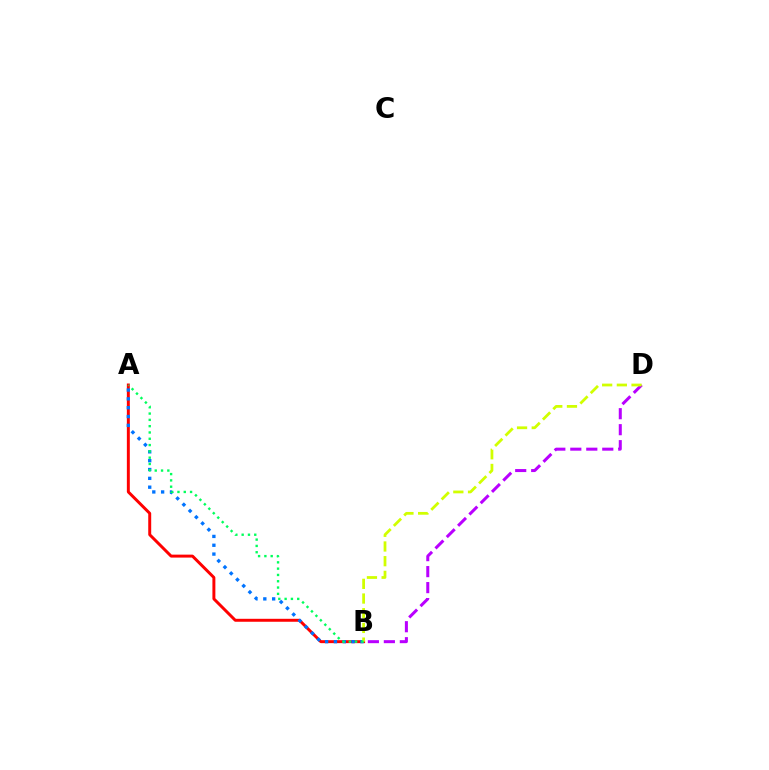{('A', 'B'): [{'color': '#ff0000', 'line_style': 'solid', 'thickness': 2.13}, {'color': '#0074ff', 'line_style': 'dotted', 'thickness': 2.4}, {'color': '#00ff5c', 'line_style': 'dotted', 'thickness': 1.71}], ('B', 'D'): [{'color': '#b900ff', 'line_style': 'dashed', 'thickness': 2.17}, {'color': '#d1ff00', 'line_style': 'dashed', 'thickness': 2.0}]}